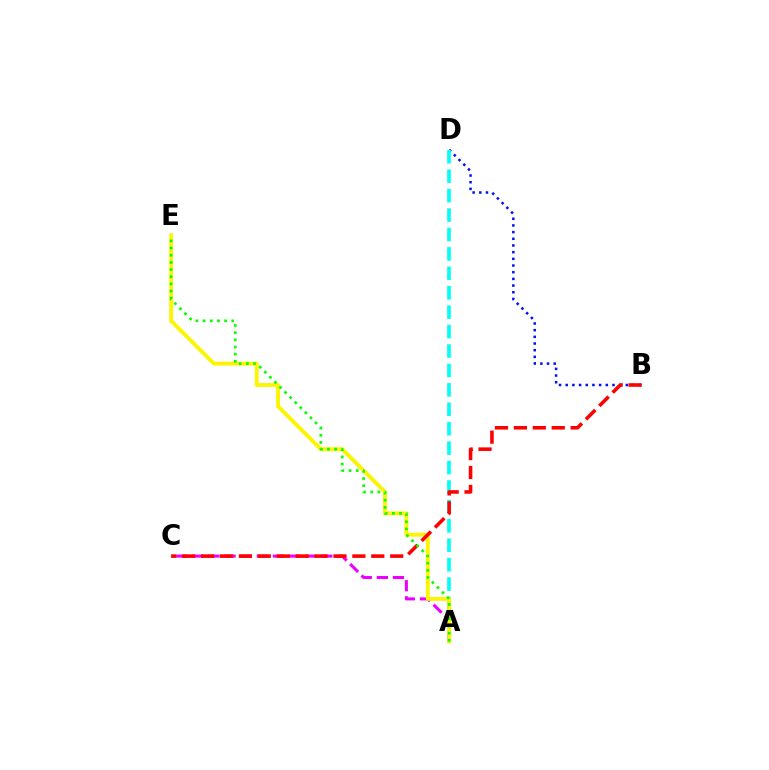{('B', 'D'): [{'color': '#0010ff', 'line_style': 'dotted', 'thickness': 1.82}], ('A', 'D'): [{'color': '#00fff6', 'line_style': 'dashed', 'thickness': 2.64}], ('A', 'C'): [{'color': '#ee00ff', 'line_style': 'dashed', 'thickness': 2.19}], ('A', 'E'): [{'color': '#fcf500', 'line_style': 'solid', 'thickness': 2.79}, {'color': '#08ff00', 'line_style': 'dotted', 'thickness': 1.95}], ('B', 'C'): [{'color': '#ff0000', 'line_style': 'dashed', 'thickness': 2.57}]}